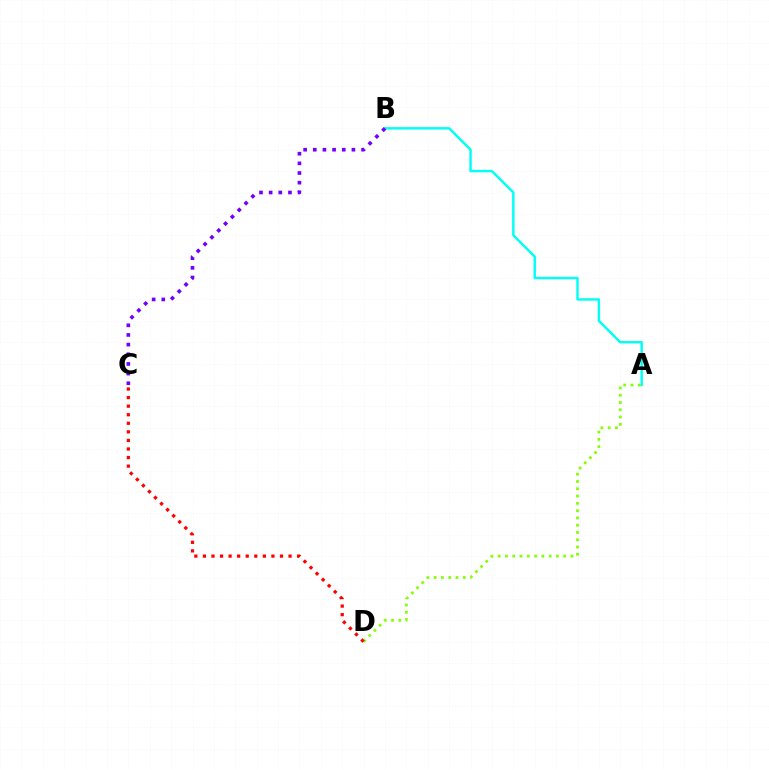{('A', 'B'): [{'color': '#00fff6', 'line_style': 'solid', 'thickness': 1.75}], ('B', 'C'): [{'color': '#7200ff', 'line_style': 'dotted', 'thickness': 2.62}], ('A', 'D'): [{'color': '#84ff00', 'line_style': 'dotted', 'thickness': 1.98}], ('C', 'D'): [{'color': '#ff0000', 'line_style': 'dotted', 'thickness': 2.33}]}